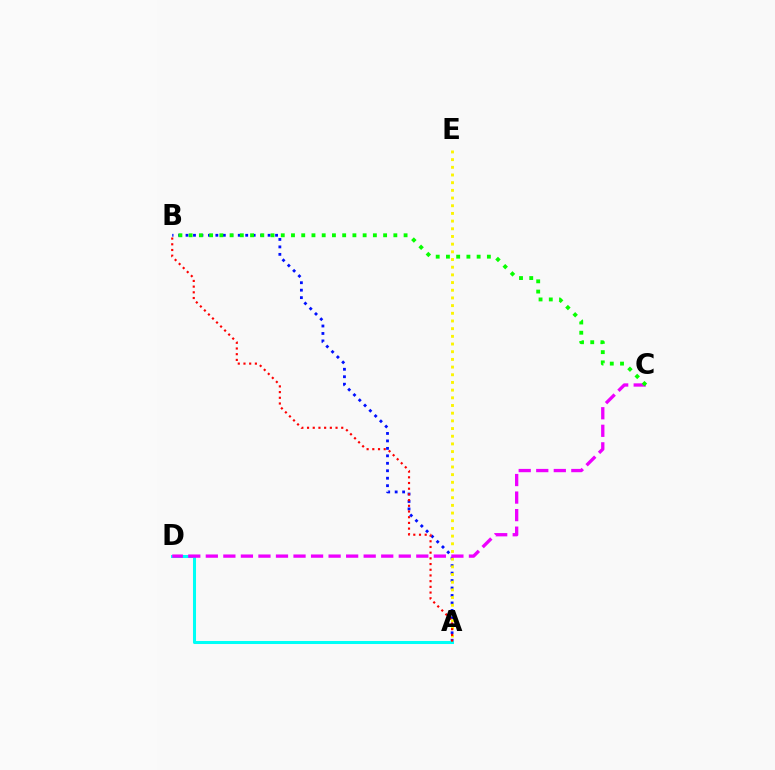{('A', 'B'): [{'color': '#0010ff', 'line_style': 'dotted', 'thickness': 2.03}, {'color': '#ff0000', 'line_style': 'dotted', 'thickness': 1.55}], ('A', 'E'): [{'color': '#fcf500', 'line_style': 'dotted', 'thickness': 2.09}], ('A', 'D'): [{'color': '#00fff6', 'line_style': 'solid', 'thickness': 2.19}], ('C', 'D'): [{'color': '#ee00ff', 'line_style': 'dashed', 'thickness': 2.38}], ('B', 'C'): [{'color': '#08ff00', 'line_style': 'dotted', 'thickness': 2.78}]}